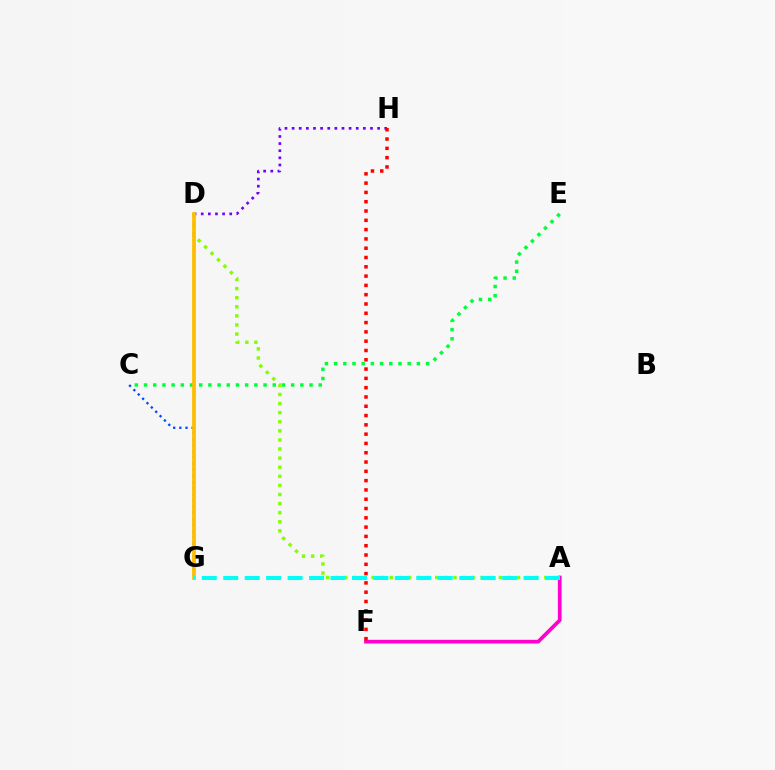{('A', 'F'): [{'color': '#ff00cf', 'line_style': 'solid', 'thickness': 2.68}], ('D', 'H'): [{'color': '#7200ff', 'line_style': 'dotted', 'thickness': 1.94}], ('C', 'G'): [{'color': '#004bff', 'line_style': 'dotted', 'thickness': 1.67}], ('F', 'H'): [{'color': '#ff0000', 'line_style': 'dotted', 'thickness': 2.53}], ('C', 'E'): [{'color': '#00ff39', 'line_style': 'dotted', 'thickness': 2.5}], ('A', 'D'): [{'color': '#84ff00', 'line_style': 'dotted', 'thickness': 2.47}], ('D', 'G'): [{'color': '#ffbd00', 'line_style': 'solid', 'thickness': 2.69}], ('A', 'G'): [{'color': '#00fff6', 'line_style': 'dashed', 'thickness': 2.91}]}